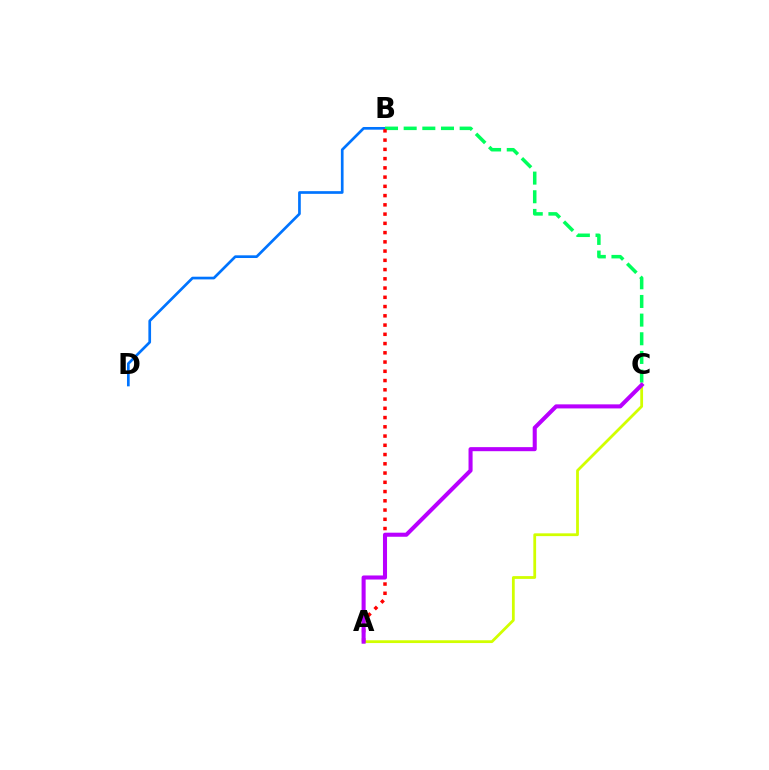{('B', 'D'): [{'color': '#0074ff', 'line_style': 'solid', 'thickness': 1.94}], ('A', 'C'): [{'color': '#d1ff00', 'line_style': 'solid', 'thickness': 2.01}, {'color': '#b900ff', 'line_style': 'solid', 'thickness': 2.92}], ('B', 'C'): [{'color': '#00ff5c', 'line_style': 'dashed', 'thickness': 2.53}], ('A', 'B'): [{'color': '#ff0000', 'line_style': 'dotted', 'thickness': 2.51}]}